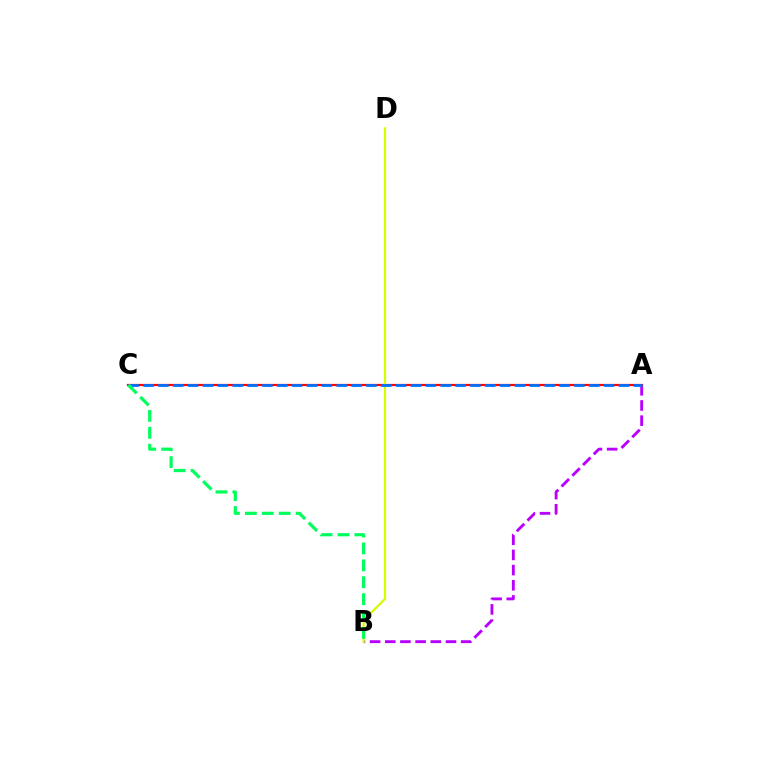{('A', 'B'): [{'color': '#b900ff', 'line_style': 'dashed', 'thickness': 2.06}], ('A', 'C'): [{'color': '#ff0000', 'line_style': 'solid', 'thickness': 1.6}, {'color': '#0074ff', 'line_style': 'dashed', 'thickness': 2.02}], ('B', 'D'): [{'color': '#d1ff00', 'line_style': 'solid', 'thickness': 1.6}], ('B', 'C'): [{'color': '#00ff5c', 'line_style': 'dashed', 'thickness': 2.3}]}